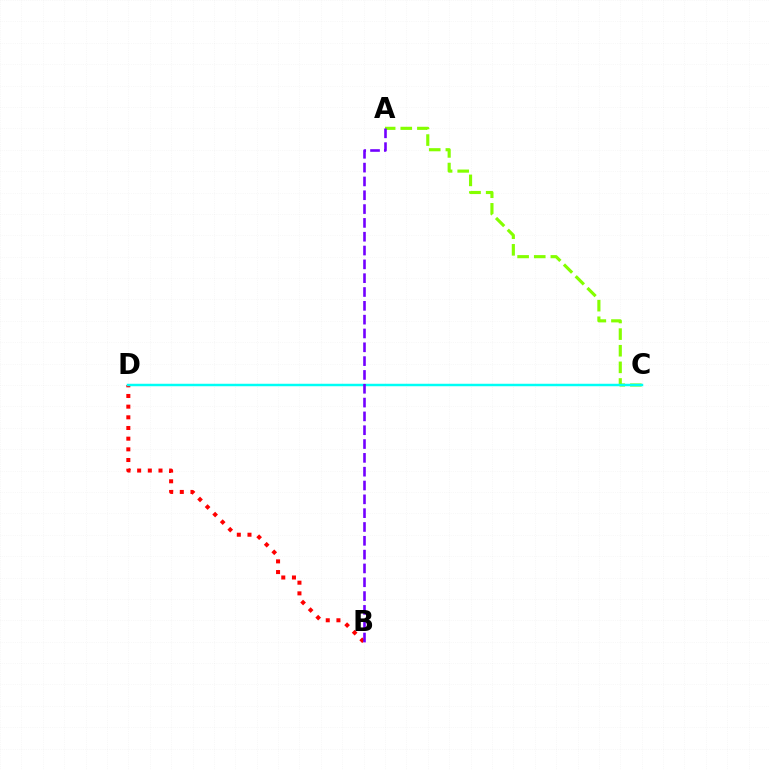{('B', 'D'): [{'color': '#ff0000', 'line_style': 'dotted', 'thickness': 2.9}], ('A', 'C'): [{'color': '#84ff00', 'line_style': 'dashed', 'thickness': 2.26}], ('C', 'D'): [{'color': '#00fff6', 'line_style': 'solid', 'thickness': 1.78}], ('A', 'B'): [{'color': '#7200ff', 'line_style': 'dashed', 'thickness': 1.88}]}